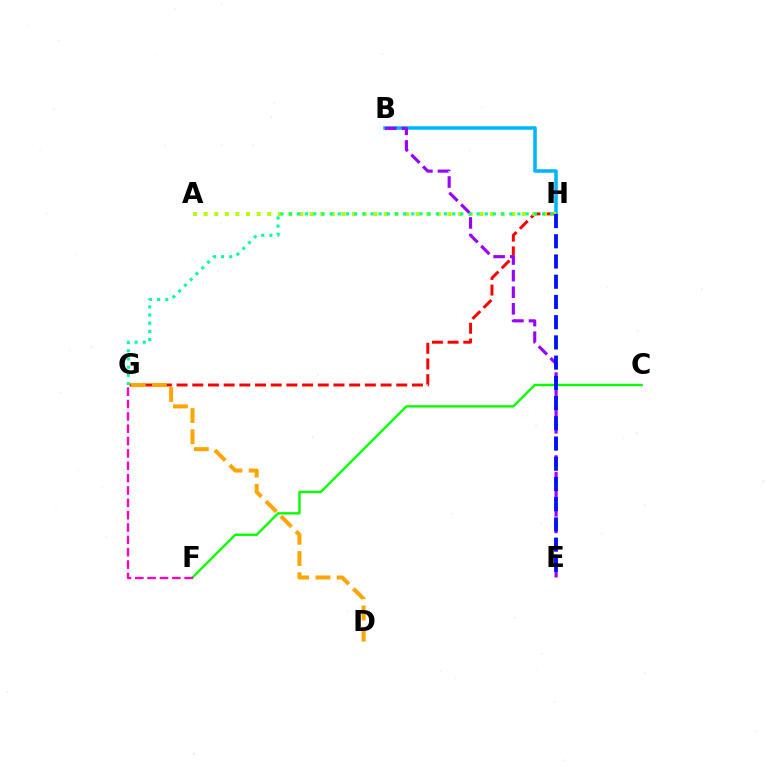{('C', 'F'): [{'color': '#08ff00', 'line_style': 'solid', 'thickness': 1.72}], ('B', 'H'): [{'color': '#00b5ff', 'line_style': 'solid', 'thickness': 2.54}], ('F', 'G'): [{'color': '#ff00bd', 'line_style': 'dashed', 'thickness': 1.68}], ('G', 'H'): [{'color': '#ff0000', 'line_style': 'dashed', 'thickness': 2.13}, {'color': '#00ff9d', 'line_style': 'dotted', 'thickness': 2.22}], ('A', 'H'): [{'color': '#b3ff00', 'line_style': 'dotted', 'thickness': 2.88}], ('D', 'G'): [{'color': '#ffa500', 'line_style': 'dashed', 'thickness': 2.88}], ('B', 'E'): [{'color': '#9b00ff', 'line_style': 'dashed', 'thickness': 2.25}], ('E', 'H'): [{'color': '#0010ff', 'line_style': 'dashed', 'thickness': 2.75}]}